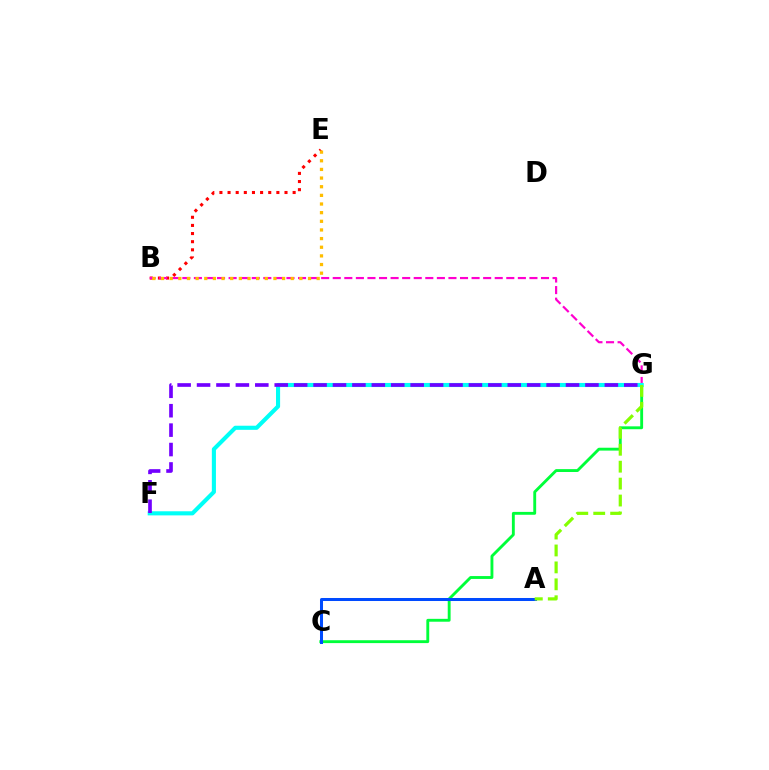{('B', 'E'): [{'color': '#ff0000', 'line_style': 'dotted', 'thickness': 2.21}, {'color': '#ffbd00', 'line_style': 'dotted', 'thickness': 2.35}], ('B', 'G'): [{'color': '#ff00cf', 'line_style': 'dashed', 'thickness': 1.57}], ('C', 'G'): [{'color': '#00ff39', 'line_style': 'solid', 'thickness': 2.07}], ('F', 'G'): [{'color': '#00fff6', 'line_style': 'solid', 'thickness': 2.95}, {'color': '#7200ff', 'line_style': 'dashed', 'thickness': 2.64}], ('A', 'C'): [{'color': '#004bff', 'line_style': 'solid', 'thickness': 2.17}], ('A', 'G'): [{'color': '#84ff00', 'line_style': 'dashed', 'thickness': 2.3}]}